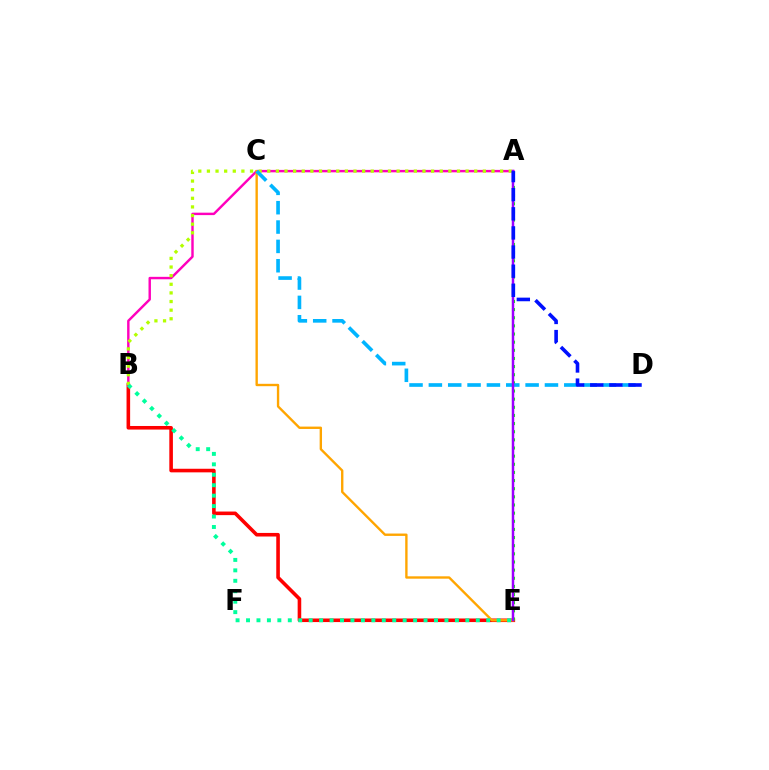{('B', 'E'): [{'color': '#ff0000', 'line_style': 'solid', 'thickness': 2.58}, {'color': '#00ff9d', 'line_style': 'dotted', 'thickness': 2.84}], ('A', 'B'): [{'color': '#ff00bd', 'line_style': 'solid', 'thickness': 1.75}, {'color': '#b3ff00', 'line_style': 'dotted', 'thickness': 2.34}], ('C', 'E'): [{'color': '#ffa500', 'line_style': 'solid', 'thickness': 1.71}], ('A', 'E'): [{'color': '#08ff00', 'line_style': 'dotted', 'thickness': 2.21}, {'color': '#9b00ff', 'line_style': 'solid', 'thickness': 1.79}], ('C', 'D'): [{'color': '#00b5ff', 'line_style': 'dashed', 'thickness': 2.63}], ('A', 'D'): [{'color': '#0010ff', 'line_style': 'dashed', 'thickness': 2.6}]}